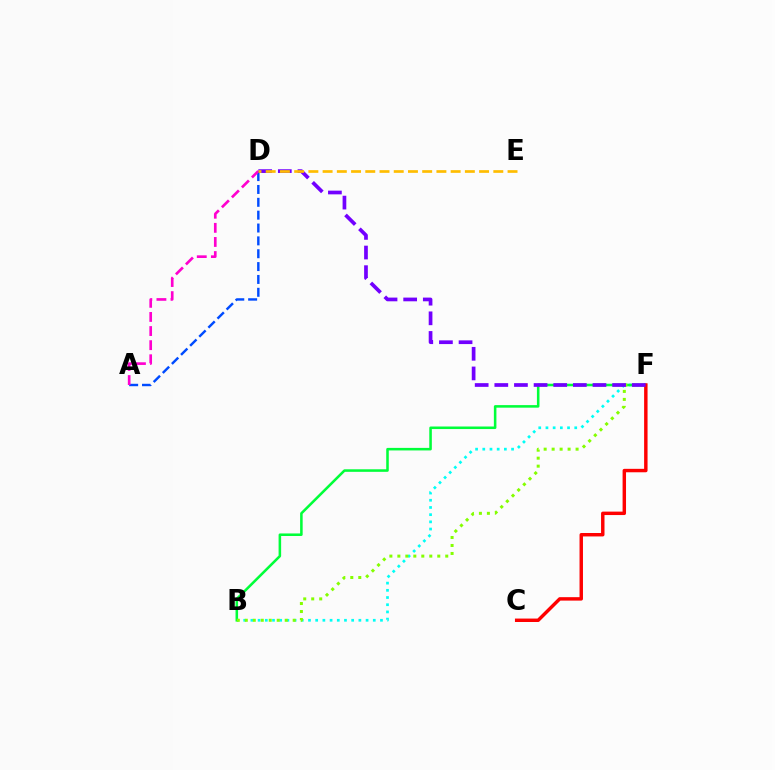{('B', 'F'): [{'color': '#00fff6', 'line_style': 'dotted', 'thickness': 1.96}, {'color': '#00ff39', 'line_style': 'solid', 'thickness': 1.84}, {'color': '#84ff00', 'line_style': 'dotted', 'thickness': 2.17}], ('A', 'D'): [{'color': '#004bff', 'line_style': 'dashed', 'thickness': 1.75}, {'color': '#ff00cf', 'line_style': 'dashed', 'thickness': 1.92}], ('C', 'F'): [{'color': '#ff0000', 'line_style': 'solid', 'thickness': 2.48}], ('D', 'F'): [{'color': '#7200ff', 'line_style': 'dashed', 'thickness': 2.67}], ('D', 'E'): [{'color': '#ffbd00', 'line_style': 'dashed', 'thickness': 1.93}]}